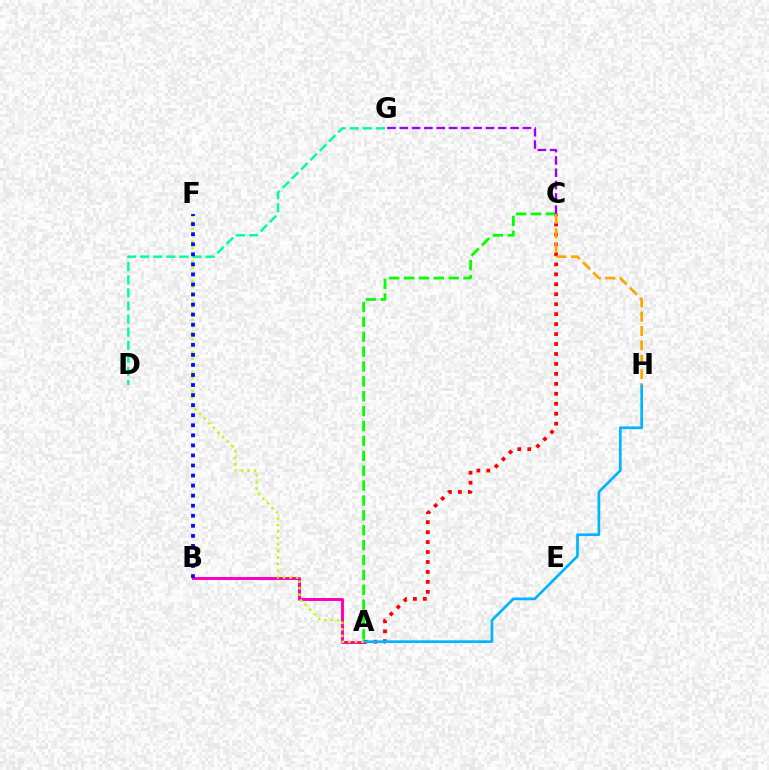{('A', 'B'): [{'color': '#ff00bd', 'line_style': 'solid', 'thickness': 2.14}], ('A', 'C'): [{'color': '#ff0000', 'line_style': 'dotted', 'thickness': 2.71}, {'color': '#08ff00', 'line_style': 'dashed', 'thickness': 2.02}], ('A', 'H'): [{'color': '#00b5ff', 'line_style': 'solid', 'thickness': 1.94}], ('D', 'G'): [{'color': '#00ff9d', 'line_style': 'dashed', 'thickness': 1.78}], ('C', 'H'): [{'color': '#ffa500', 'line_style': 'dashed', 'thickness': 1.95}], ('C', 'G'): [{'color': '#9b00ff', 'line_style': 'dashed', 'thickness': 1.67}], ('A', 'F'): [{'color': '#b3ff00', 'line_style': 'dotted', 'thickness': 1.77}], ('B', 'F'): [{'color': '#0010ff', 'line_style': 'dotted', 'thickness': 2.73}]}